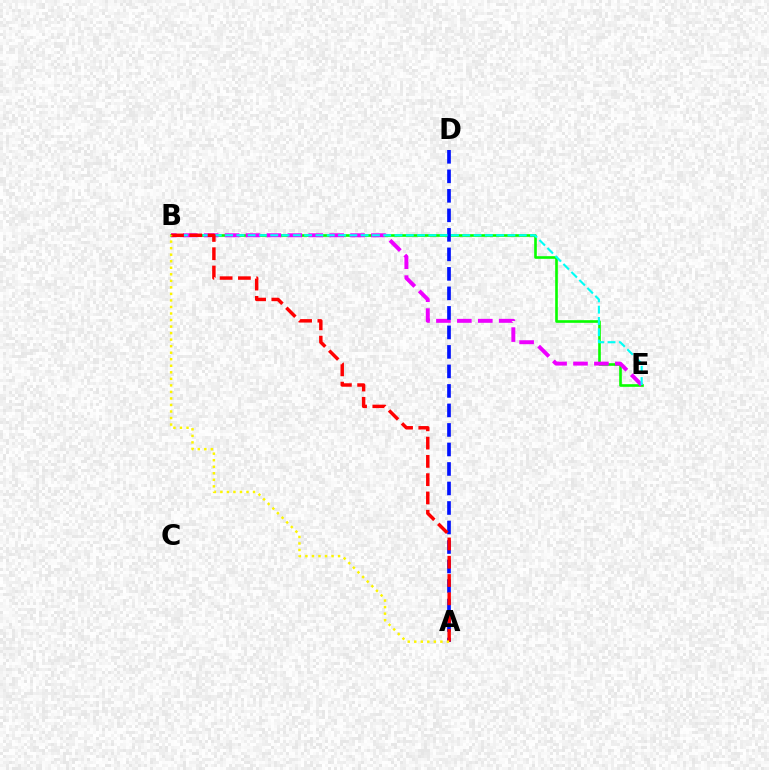{('B', 'E'): [{'color': '#08ff00', 'line_style': 'solid', 'thickness': 1.89}, {'color': '#ee00ff', 'line_style': 'dashed', 'thickness': 2.84}, {'color': '#00fff6', 'line_style': 'dashed', 'thickness': 1.53}], ('A', 'D'): [{'color': '#0010ff', 'line_style': 'dashed', 'thickness': 2.65}], ('A', 'B'): [{'color': '#ff0000', 'line_style': 'dashed', 'thickness': 2.48}, {'color': '#fcf500', 'line_style': 'dotted', 'thickness': 1.78}]}